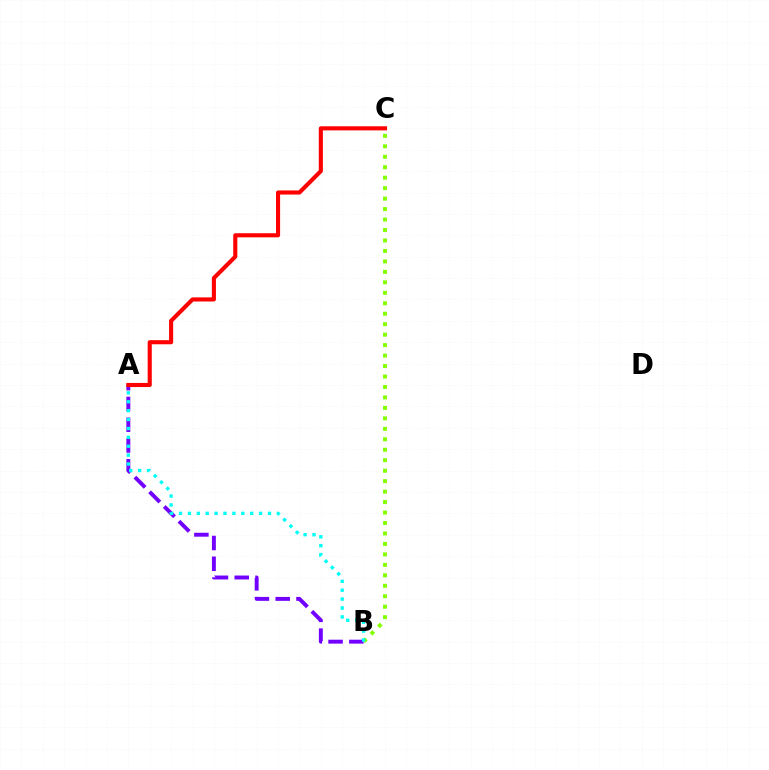{('A', 'B'): [{'color': '#7200ff', 'line_style': 'dashed', 'thickness': 2.82}, {'color': '#00fff6', 'line_style': 'dotted', 'thickness': 2.42}], ('B', 'C'): [{'color': '#84ff00', 'line_style': 'dotted', 'thickness': 2.84}], ('A', 'C'): [{'color': '#ff0000', 'line_style': 'solid', 'thickness': 2.95}]}